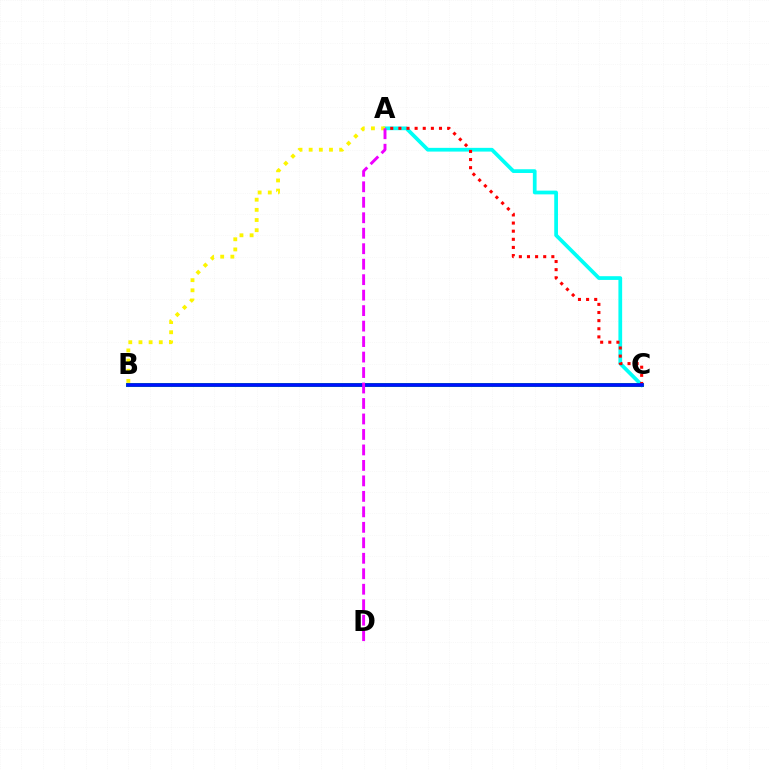{('A', 'C'): [{'color': '#00fff6', 'line_style': 'solid', 'thickness': 2.69}, {'color': '#ff0000', 'line_style': 'dotted', 'thickness': 2.21}], ('B', 'C'): [{'color': '#08ff00', 'line_style': 'solid', 'thickness': 2.9}, {'color': '#0010ff', 'line_style': 'solid', 'thickness': 2.64}], ('A', 'B'): [{'color': '#fcf500', 'line_style': 'dotted', 'thickness': 2.76}], ('A', 'D'): [{'color': '#ee00ff', 'line_style': 'dashed', 'thickness': 2.1}]}